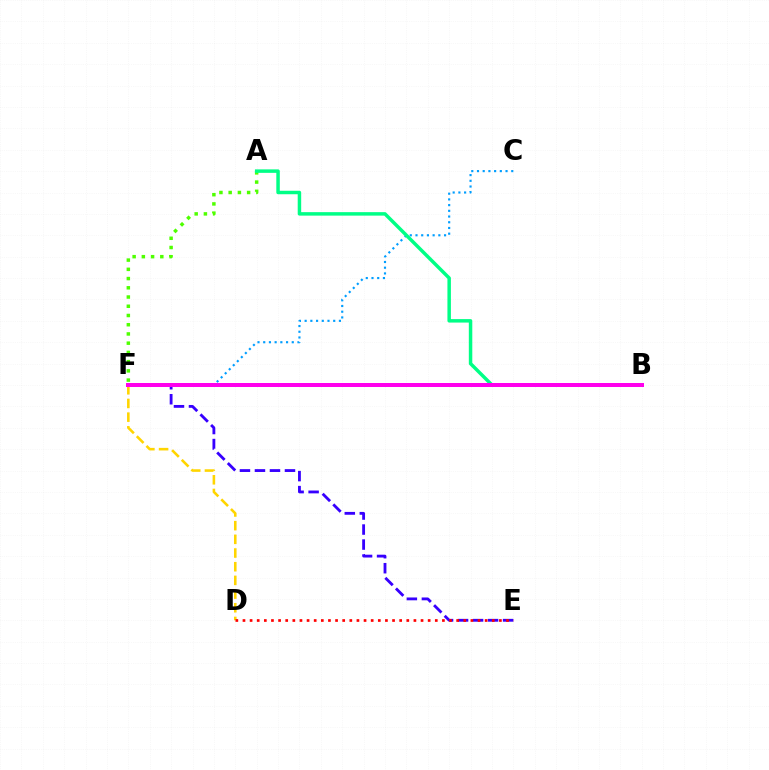{('C', 'F'): [{'color': '#009eff', 'line_style': 'dotted', 'thickness': 1.55}], ('A', 'F'): [{'color': '#4fff00', 'line_style': 'dotted', 'thickness': 2.51}], ('E', 'F'): [{'color': '#3700ff', 'line_style': 'dashed', 'thickness': 2.04}], ('A', 'B'): [{'color': '#00ff86', 'line_style': 'solid', 'thickness': 2.5}], ('D', 'F'): [{'color': '#ffd500', 'line_style': 'dashed', 'thickness': 1.86}], ('D', 'E'): [{'color': '#ff0000', 'line_style': 'dotted', 'thickness': 1.94}], ('B', 'F'): [{'color': '#ff00ed', 'line_style': 'solid', 'thickness': 2.88}]}